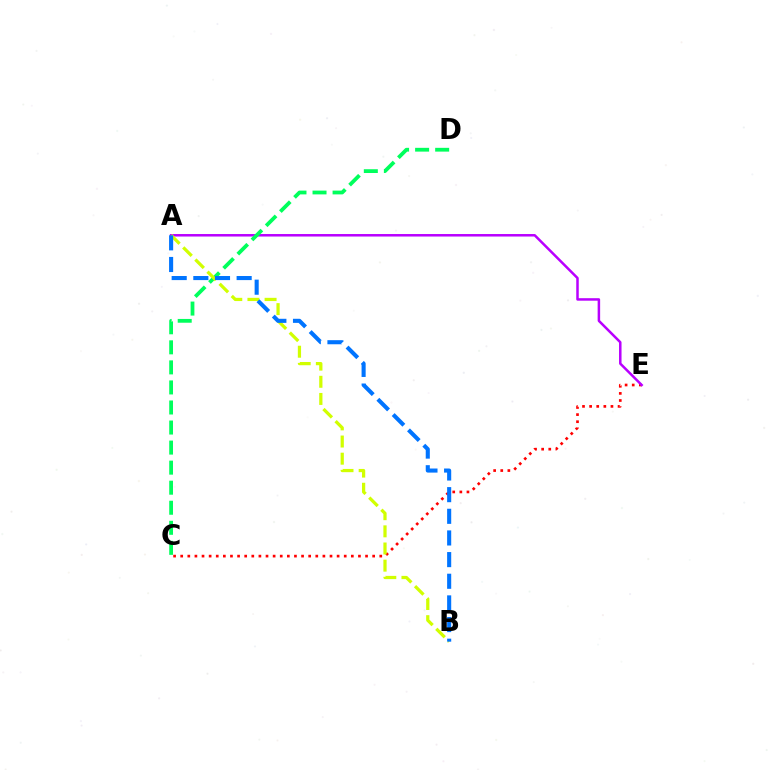{('C', 'E'): [{'color': '#ff0000', 'line_style': 'dotted', 'thickness': 1.93}], ('A', 'E'): [{'color': '#b900ff', 'line_style': 'solid', 'thickness': 1.8}], ('C', 'D'): [{'color': '#00ff5c', 'line_style': 'dashed', 'thickness': 2.72}], ('A', 'B'): [{'color': '#d1ff00', 'line_style': 'dashed', 'thickness': 2.33}, {'color': '#0074ff', 'line_style': 'dashed', 'thickness': 2.94}]}